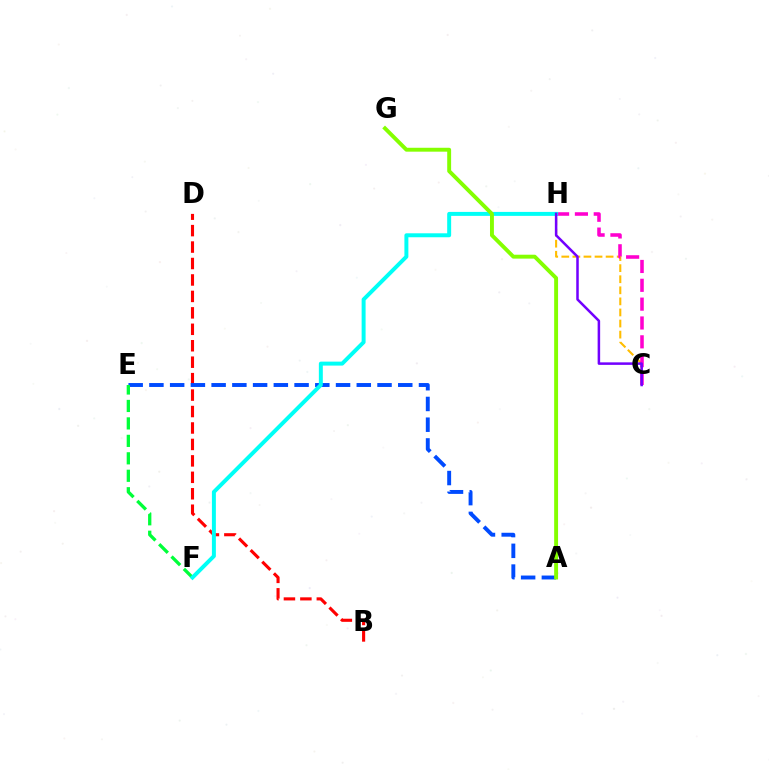{('C', 'H'): [{'color': '#ffbd00', 'line_style': 'dashed', 'thickness': 1.5}, {'color': '#ff00cf', 'line_style': 'dashed', 'thickness': 2.56}, {'color': '#7200ff', 'line_style': 'solid', 'thickness': 1.81}], ('B', 'D'): [{'color': '#ff0000', 'line_style': 'dashed', 'thickness': 2.23}], ('A', 'E'): [{'color': '#004bff', 'line_style': 'dashed', 'thickness': 2.82}], ('E', 'F'): [{'color': '#00ff39', 'line_style': 'dashed', 'thickness': 2.37}], ('F', 'H'): [{'color': '#00fff6', 'line_style': 'solid', 'thickness': 2.85}], ('A', 'G'): [{'color': '#84ff00', 'line_style': 'solid', 'thickness': 2.81}]}